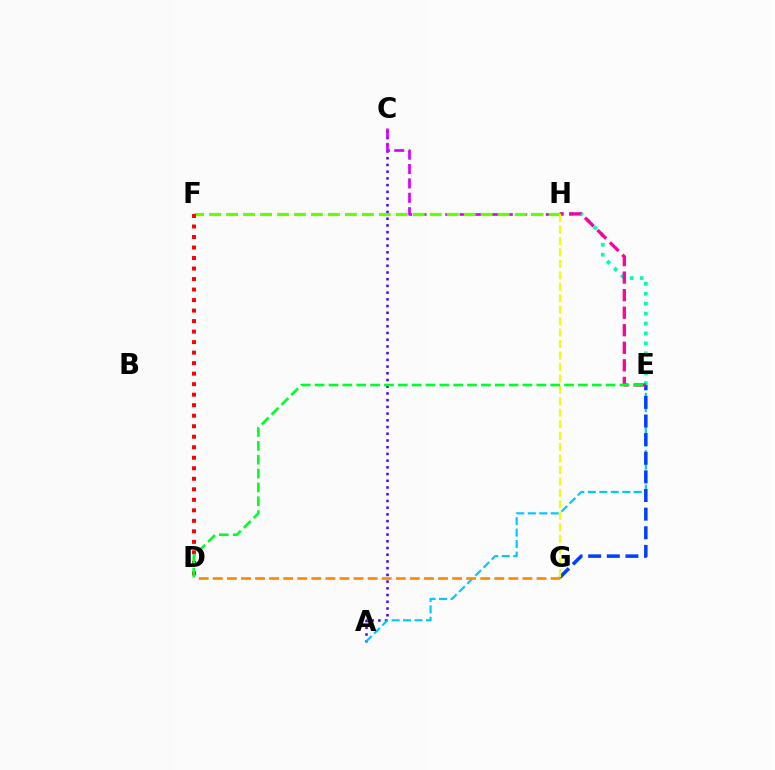{('A', 'C'): [{'color': '#4f00ff', 'line_style': 'dotted', 'thickness': 1.83}], ('A', 'E'): [{'color': '#00c7ff', 'line_style': 'dashed', 'thickness': 1.56}], ('E', 'G'): [{'color': '#003fff', 'line_style': 'dashed', 'thickness': 2.53}], ('E', 'H'): [{'color': '#00ffaf', 'line_style': 'dotted', 'thickness': 2.7}, {'color': '#ff00a0', 'line_style': 'dashed', 'thickness': 2.38}], ('C', 'H'): [{'color': '#d600ff', 'line_style': 'dashed', 'thickness': 1.95}], ('F', 'H'): [{'color': '#66ff00', 'line_style': 'dashed', 'thickness': 2.31}], ('G', 'H'): [{'color': '#eeff00', 'line_style': 'dashed', 'thickness': 1.56}], ('D', 'F'): [{'color': '#ff0000', 'line_style': 'dotted', 'thickness': 2.86}], ('D', 'G'): [{'color': '#ff8800', 'line_style': 'dashed', 'thickness': 1.91}], ('D', 'E'): [{'color': '#00ff27', 'line_style': 'dashed', 'thickness': 1.88}]}